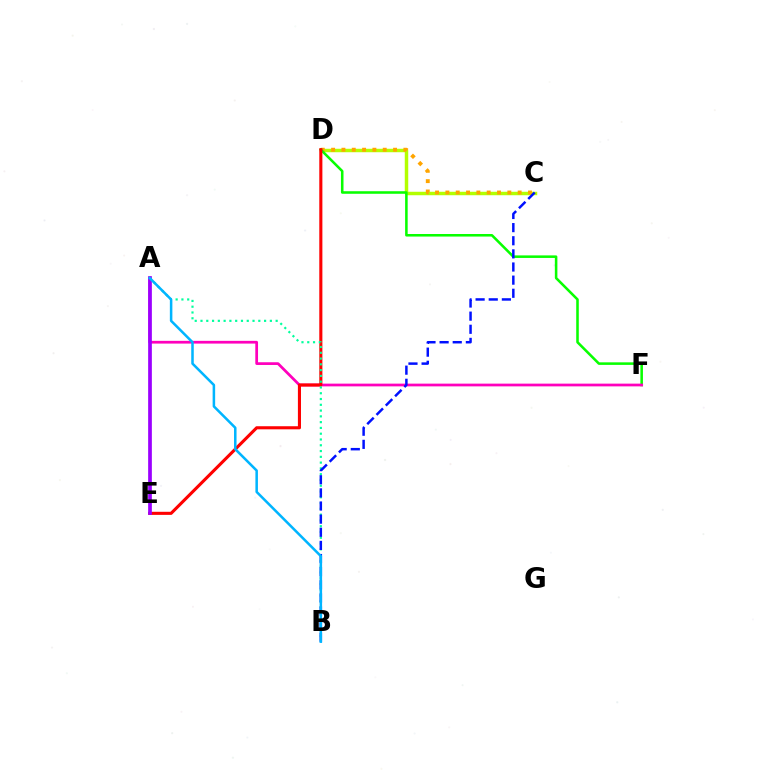{('C', 'D'): [{'color': '#b3ff00', 'line_style': 'solid', 'thickness': 2.5}, {'color': '#ffa500', 'line_style': 'dotted', 'thickness': 2.8}], ('D', 'F'): [{'color': '#08ff00', 'line_style': 'solid', 'thickness': 1.84}], ('A', 'F'): [{'color': '#ff00bd', 'line_style': 'solid', 'thickness': 1.97}], ('D', 'E'): [{'color': '#ff0000', 'line_style': 'solid', 'thickness': 2.23}], ('A', 'B'): [{'color': '#00ff9d', 'line_style': 'dotted', 'thickness': 1.57}, {'color': '#00b5ff', 'line_style': 'solid', 'thickness': 1.82}], ('A', 'E'): [{'color': '#9b00ff', 'line_style': 'solid', 'thickness': 2.67}], ('B', 'C'): [{'color': '#0010ff', 'line_style': 'dashed', 'thickness': 1.78}]}